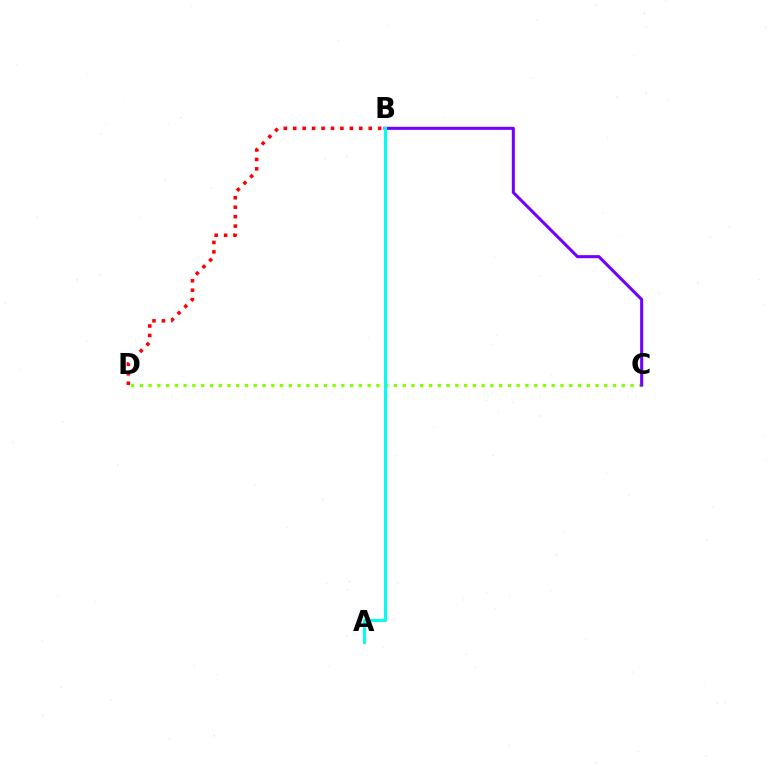{('C', 'D'): [{'color': '#84ff00', 'line_style': 'dotted', 'thickness': 2.38}], ('B', 'C'): [{'color': '#7200ff', 'line_style': 'solid', 'thickness': 2.2}], ('B', 'D'): [{'color': '#ff0000', 'line_style': 'dotted', 'thickness': 2.56}], ('A', 'B'): [{'color': '#00fff6', 'line_style': 'solid', 'thickness': 2.14}]}